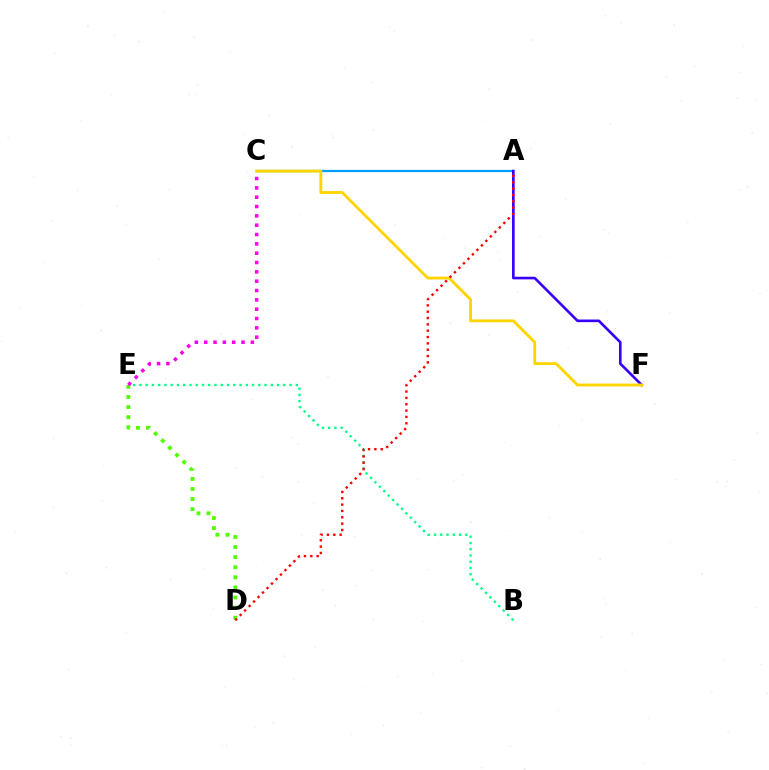{('B', 'E'): [{'color': '#00ff86', 'line_style': 'dotted', 'thickness': 1.7}], ('A', 'C'): [{'color': '#009eff', 'line_style': 'solid', 'thickness': 1.61}], ('A', 'F'): [{'color': '#3700ff', 'line_style': 'solid', 'thickness': 1.89}], ('D', 'E'): [{'color': '#4fff00', 'line_style': 'dotted', 'thickness': 2.74}], ('C', 'F'): [{'color': '#ffd500', 'line_style': 'solid', 'thickness': 2.06}], ('C', 'E'): [{'color': '#ff00ed', 'line_style': 'dotted', 'thickness': 2.54}], ('A', 'D'): [{'color': '#ff0000', 'line_style': 'dotted', 'thickness': 1.72}]}